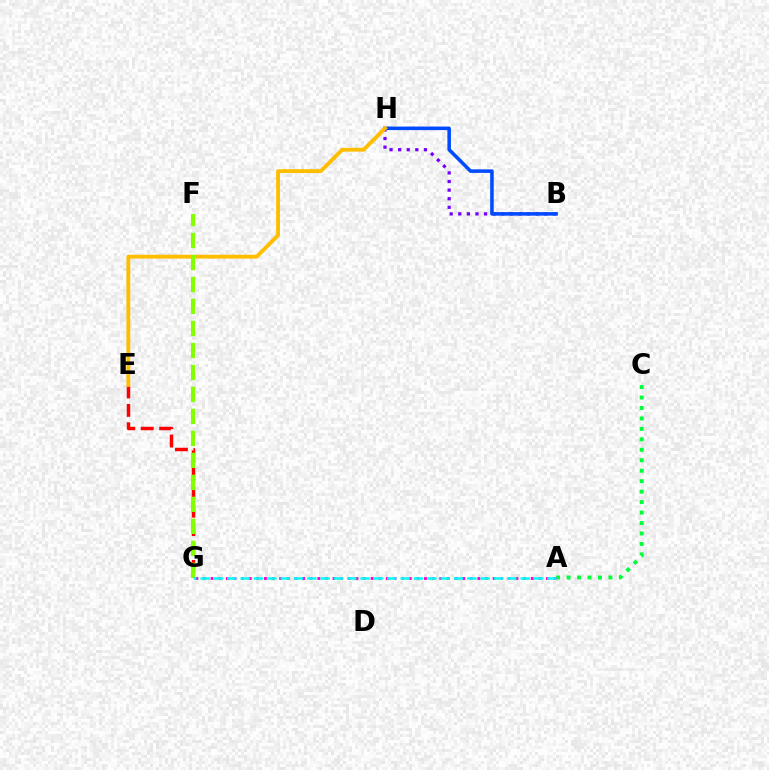{('B', 'H'): [{'color': '#7200ff', 'line_style': 'dotted', 'thickness': 2.34}, {'color': '#004bff', 'line_style': 'solid', 'thickness': 2.56}], ('A', 'C'): [{'color': '#00ff39', 'line_style': 'dotted', 'thickness': 2.84}], ('E', 'G'): [{'color': '#ff0000', 'line_style': 'dashed', 'thickness': 2.5}], ('E', 'H'): [{'color': '#ffbd00', 'line_style': 'solid', 'thickness': 2.76}], ('A', 'G'): [{'color': '#ff00cf', 'line_style': 'dotted', 'thickness': 2.07}, {'color': '#00fff6', 'line_style': 'dashed', 'thickness': 1.81}], ('F', 'G'): [{'color': '#84ff00', 'line_style': 'dashed', 'thickness': 2.99}]}